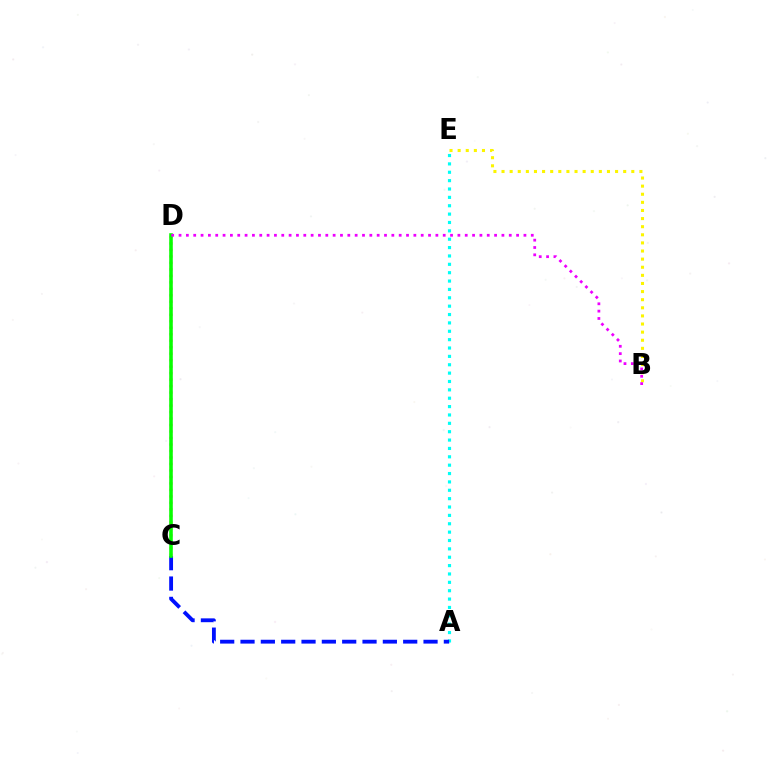{('B', 'E'): [{'color': '#fcf500', 'line_style': 'dotted', 'thickness': 2.2}], ('C', 'D'): [{'color': '#ff0000', 'line_style': 'dotted', 'thickness': 1.76}, {'color': '#08ff00', 'line_style': 'solid', 'thickness': 2.57}], ('A', 'E'): [{'color': '#00fff6', 'line_style': 'dotted', 'thickness': 2.27}], ('A', 'C'): [{'color': '#0010ff', 'line_style': 'dashed', 'thickness': 2.76}], ('B', 'D'): [{'color': '#ee00ff', 'line_style': 'dotted', 'thickness': 1.99}]}